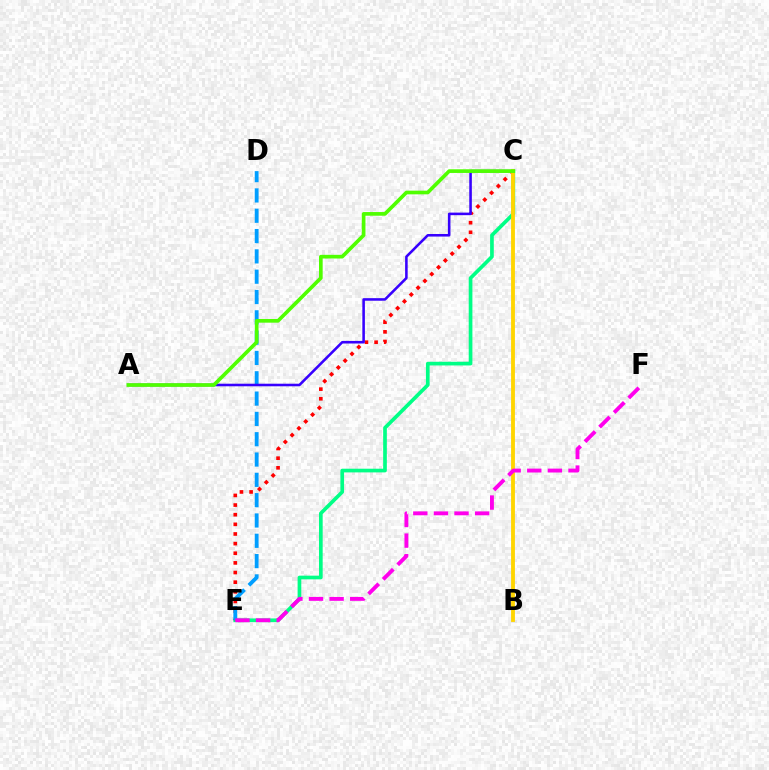{('C', 'E'): [{'color': '#00ff86', 'line_style': 'solid', 'thickness': 2.65}, {'color': '#ff0000', 'line_style': 'dotted', 'thickness': 2.62}], ('D', 'E'): [{'color': '#009eff', 'line_style': 'dashed', 'thickness': 2.76}], ('A', 'C'): [{'color': '#3700ff', 'line_style': 'solid', 'thickness': 1.85}, {'color': '#4fff00', 'line_style': 'solid', 'thickness': 2.64}], ('B', 'C'): [{'color': '#ffd500', 'line_style': 'solid', 'thickness': 2.77}], ('E', 'F'): [{'color': '#ff00ed', 'line_style': 'dashed', 'thickness': 2.8}]}